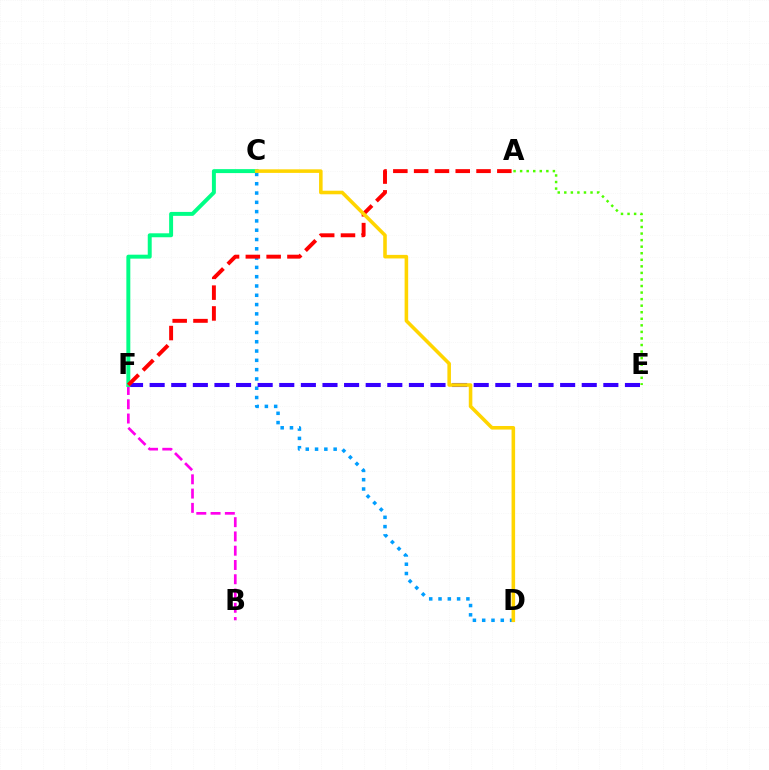{('A', 'E'): [{'color': '#4fff00', 'line_style': 'dotted', 'thickness': 1.78}], ('B', 'F'): [{'color': '#ff00ed', 'line_style': 'dashed', 'thickness': 1.94}], ('C', 'D'): [{'color': '#009eff', 'line_style': 'dotted', 'thickness': 2.53}, {'color': '#ffd500', 'line_style': 'solid', 'thickness': 2.57}], ('E', 'F'): [{'color': '#3700ff', 'line_style': 'dashed', 'thickness': 2.94}], ('C', 'F'): [{'color': '#00ff86', 'line_style': 'solid', 'thickness': 2.84}], ('A', 'F'): [{'color': '#ff0000', 'line_style': 'dashed', 'thickness': 2.83}]}